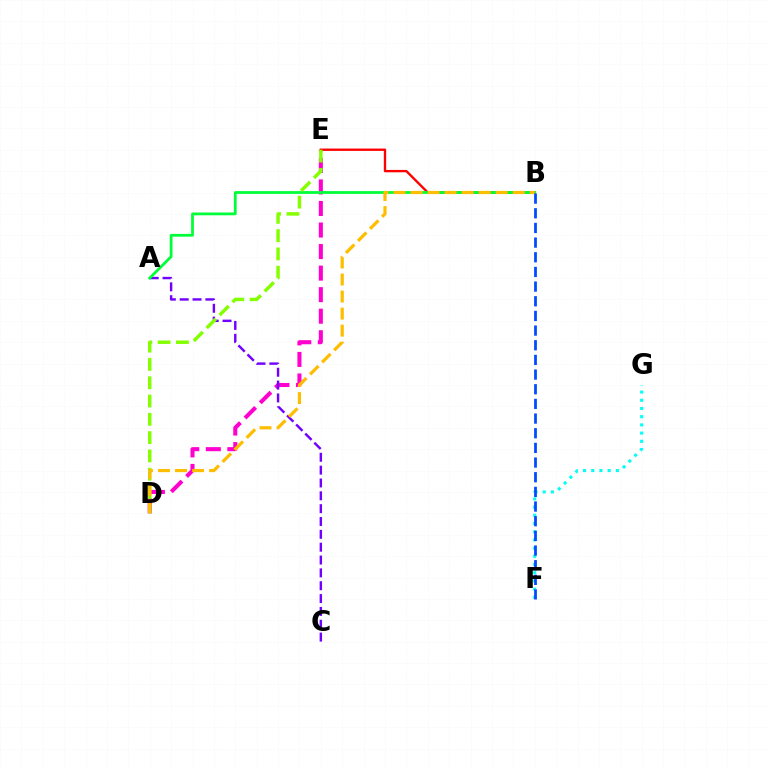{('D', 'E'): [{'color': '#ff00cf', 'line_style': 'dashed', 'thickness': 2.93}, {'color': '#84ff00', 'line_style': 'dashed', 'thickness': 2.49}], ('A', 'C'): [{'color': '#7200ff', 'line_style': 'dashed', 'thickness': 1.74}], ('F', 'G'): [{'color': '#00fff6', 'line_style': 'dotted', 'thickness': 2.23}], ('B', 'E'): [{'color': '#ff0000', 'line_style': 'solid', 'thickness': 1.71}], ('A', 'B'): [{'color': '#00ff39', 'line_style': 'solid', 'thickness': 2.0}], ('B', 'D'): [{'color': '#ffbd00', 'line_style': 'dashed', 'thickness': 2.31}], ('B', 'F'): [{'color': '#004bff', 'line_style': 'dashed', 'thickness': 1.99}]}